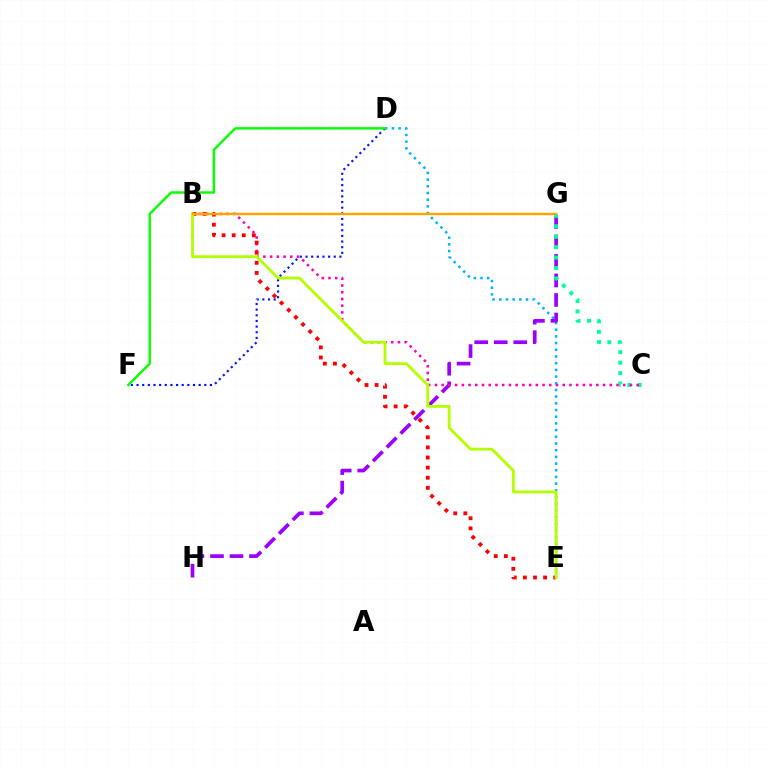{('D', 'E'): [{'color': '#00b5ff', 'line_style': 'dotted', 'thickness': 1.82}], ('G', 'H'): [{'color': '#9b00ff', 'line_style': 'dashed', 'thickness': 2.65}], ('D', 'F'): [{'color': '#0010ff', 'line_style': 'dotted', 'thickness': 1.53}, {'color': '#08ff00', 'line_style': 'solid', 'thickness': 1.75}], ('C', 'G'): [{'color': '#00ff9d', 'line_style': 'dotted', 'thickness': 2.84}], ('B', 'C'): [{'color': '#ff00bd', 'line_style': 'dotted', 'thickness': 1.83}], ('B', 'E'): [{'color': '#ff0000', 'line_style': 'dotted', 'thickness': 2.75}, {'color': '#b3ff00', 'line_style': 'solid', 'thickness': 2.04}], ('B', 'G'): [{'color': '#ffa500', 'line_style': 'solid', 'thickness': 1.74}]}